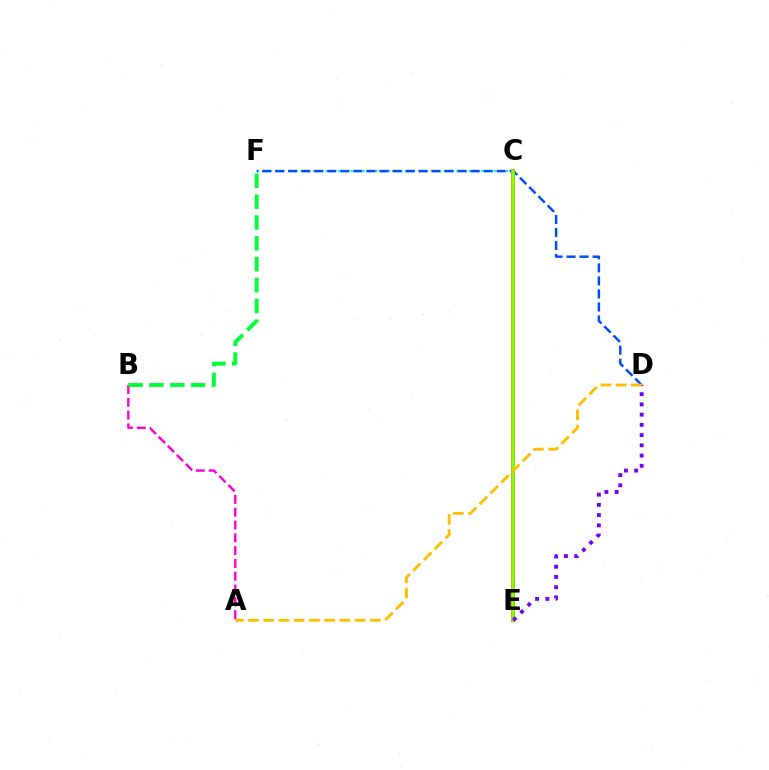{('C', 'F'): [{'color': '#00fff6', 'line_style': 'dotted', 'thickness': 1.69}], ('D', 'F'): [{'color': '#004bff', 'line_style': 'dashed', 'thickness': 1.77}], ('A', 'B'): [{'color': '#ff00cf', 'line_style': 'dashed', 'thickness': 1.74}], ('B', 'F'): [{'color': '#00ff39', 'line_style': 'dashed', 'thickness': 2.83}], ('C', 'E'): [{'color': '#ff0000', 'line_style': 'solid', 'thickness': 2.71}, {'color': '#84ff00', 'line_style': 'solid', 'thickness': 2.55}], ('D', 'E'): [{'color': '#7200ff', 'line_style': 'dotted', 'thickness': 2.78}], ('A', 'D'): [{'color': '#ffbd00', 'line_style': 'dashed', 'thickness': 2.07}]}